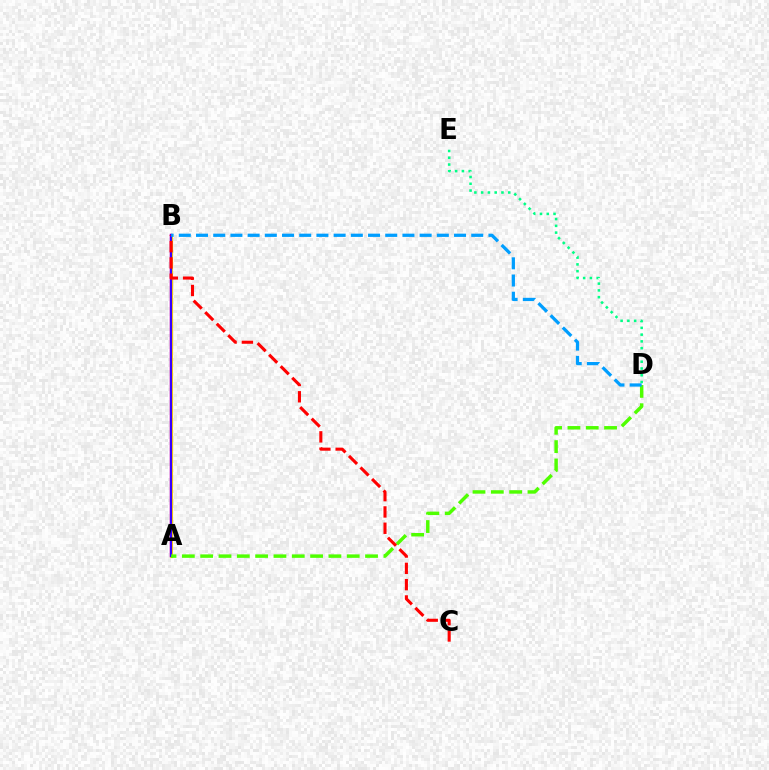{('A', 'B'): [{'color': '#ff00ed', 'line_style': 'solid', 'thickness': 1.77}, {'color': '#ffd500', 'line_style': 'solid', 'thickness': 2.27}, {'color': '#3700ff', 'line_style': 'solid', 'thickness': 1.59}], ('D', 'E'): [{'color': '#00ff86', 'line_style': 'dotted', 'thickness': 1.84}], ('A', 'D'): [{'color': '#4fff00', 'line_style': 'dashed', 'thickness': 2.49}], ('B', 'C'): [{'color': '#ff0000', 'line_style': 'dashed', 'thickness': 2.22}], ('B', 'D'): [{'color': '#009eff', 'line_style': 'dashed', 'thickness': 2.34}]}